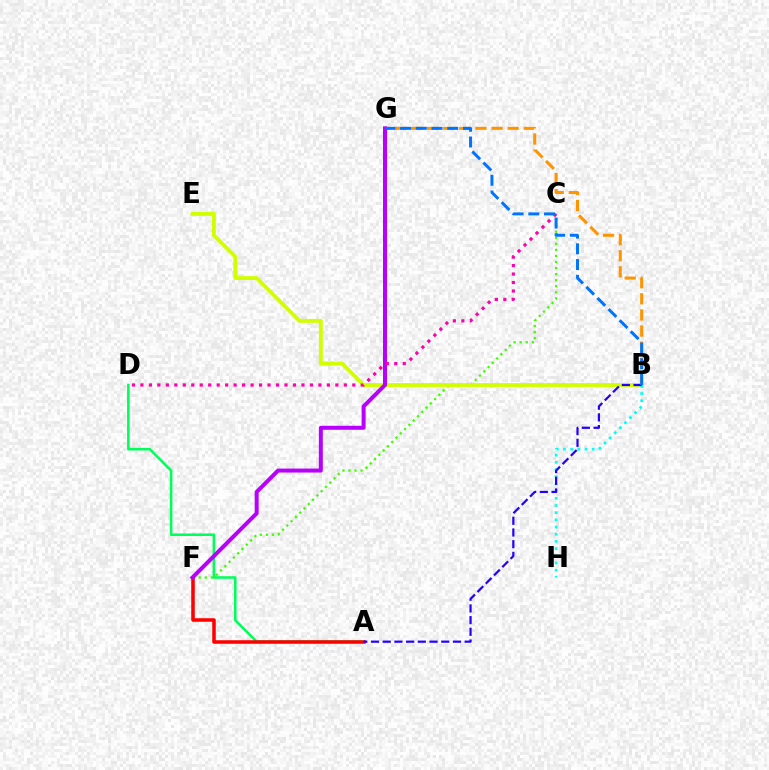{('C', 'F'): [{'color': '#3dff00', 'line_style': 'dotted', 'thickness': 1.65}], ('B', 'G'): [{'color': '#ff9400', 'line_style': 'dashed', 'thickness': 2.19}, {'color': '#0074ff', 'line_style': 'dashed', 'thickness': 2.14}], ('B', 'E'): [{'color': '#d1ff00', 'line_style': 'solid', 'thickness': 2.77}], ('B', 'H'): [{'color': '#00fff6', 'line_style': 'dotted', 'thickness': 1.95}], ('A', 'D'): [{'color': '#00ff5c', 'line_style': 'solid', 'thickness': 1.85}], ('A', 'F'): [{'color': '#ff0000', 'line_style': 'solid', 'thickness': 2.55}], ('A', 'B'): [{'color': '#2500ff', 'line_style': 'dashed', 'thickness': 1.59}], ('F', 'G'): [{'color': '#b900ff', 'line_style': 'solid', 'thickness': 2.87}], ('C', 'D'): [{'color': '#ff00ac', 'line_style': 'dotted', 'thickness': 2.3}]}